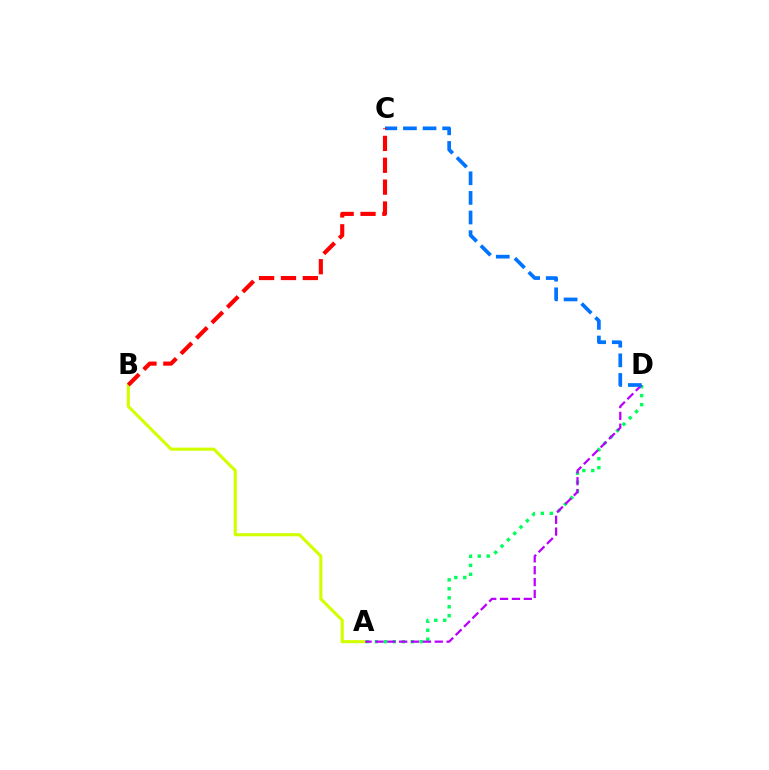{('A', 'D'): [{'color': '#00ff5c', 'line_style': 'dotted', 'thickness': 2.44}, {'color': '#b900ff', 'line_style': 'dashed', 'thickness': 1.61}], ('A', 'B'): [{'color': '#d1ff00', 'line_style': 'solid', 'thickness': 2.23}], ('C', 'D'): [{'color': '#0074ff', 'line_style': 'dashed', 'thickness': 2.66}], ('B', 'C'): [{'color': '#ff0000', 'line_style': 'dashed', 'thickness': 2.97}]}